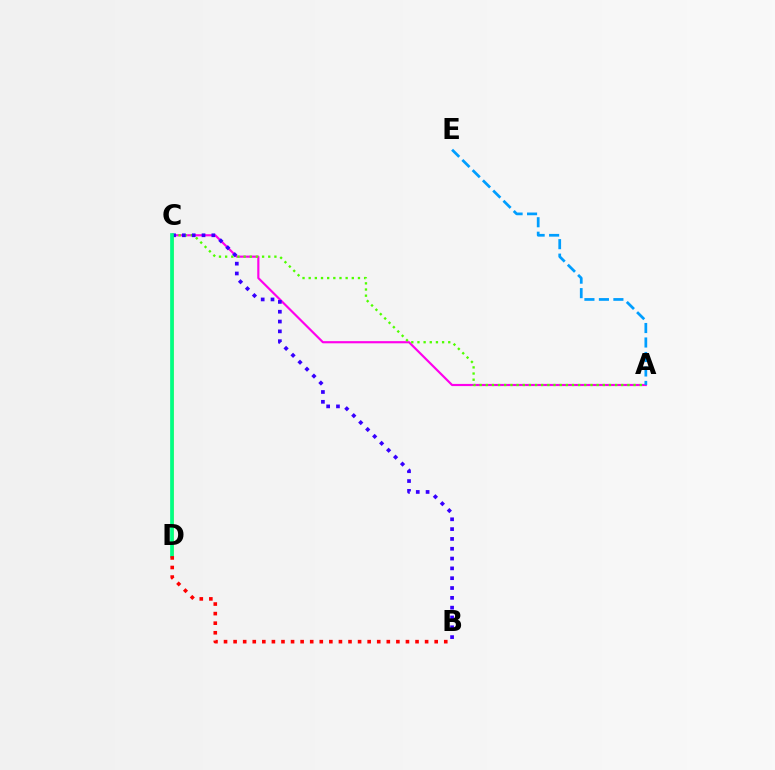{('A', 'C'): [{'color': '#ff00ed', 'line_style': 'solid', 'thickness': 1.56}, {'color': '#4fff00', 'line_style': 'dotted', 'thickness': 1.67}], ('A', 'E'): [{'color': '#009eff', 'line_style': 'dashed', 'thickness': 1.97}], ('C', 'D'): [{'color': '#ffd500', 'line_style': 'solid', 'thickness': 1.94}, {'color': '#00ff86', 'line_style': 'solid', 'thickness': 2.67}], ('B', 'C'): [{'color': '#3700ff', 'line_style': 'dotted', 'thickness': 2.67}], ('B', 'D'): [{'color': '#ff0000', 'line_style': 'dotted', 'thickness': 2.6}]}